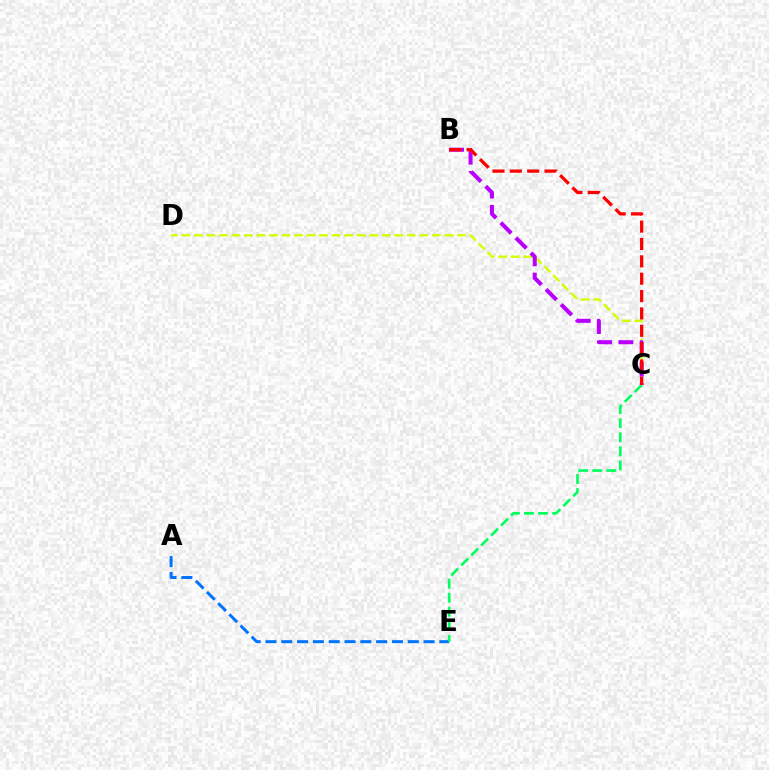{('A', 'E'): [{'color': '#0074ff', 'line_style': 'dashed', 'thickness': 2.15}], ('C', 'D'): [{'color': '#d1ff00', 'line_style': 'dashed', 'thickness': 1.7}], ('B', 'C'): [{'color': '#b900ff', 'line_style': 'dashed', 'thickness': 2.9}, {'color': '#ff0000', 'line_style': 'dashed', 'thickness': 2.36}], ('C', 'E'): [{'color': '#00ff5c', 'line_style': 'dashed', 'thickness': 1.91}]}